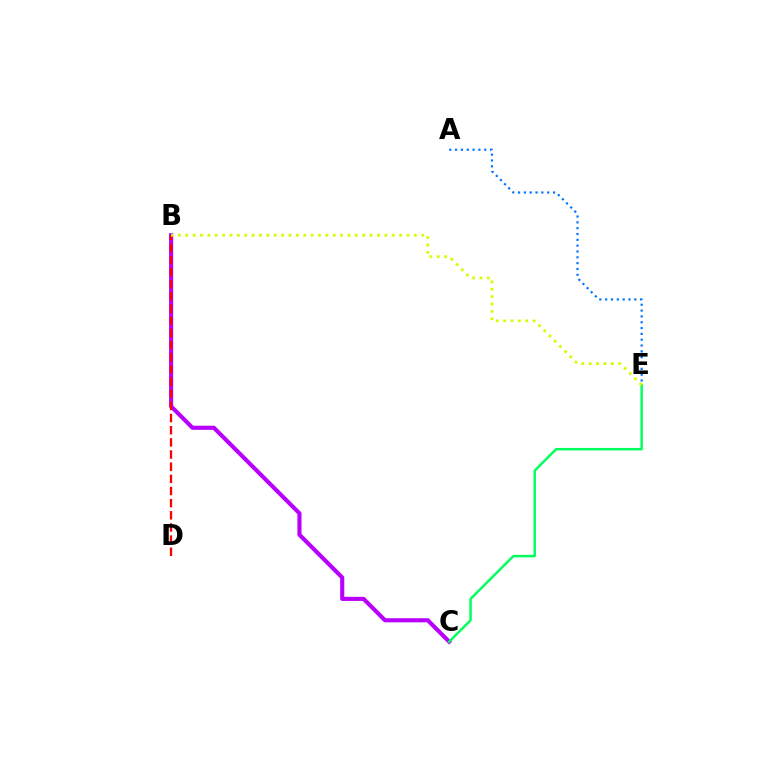{('B', 'C'): [{'color': '#b900ff', 'line_style': 'solid', 'thickness': 2.96}], ('A', 'E'): [{'color': '#0074ff', 'line_style': 'dotted', 'thickness': 1.58}], ('C', 'E'): [{'color': '#00ff5c', 'line_style': 'solid', 'thickness': 1.77}], ('B', 'D'): [{'color': '#ff0000', 'line_style': 'dashed', 'thickness': 1.65}], ('B', 'E'): [{'color': '#d1ff00', 'line_style': 'dotted', 'thickness': 2.0}]}